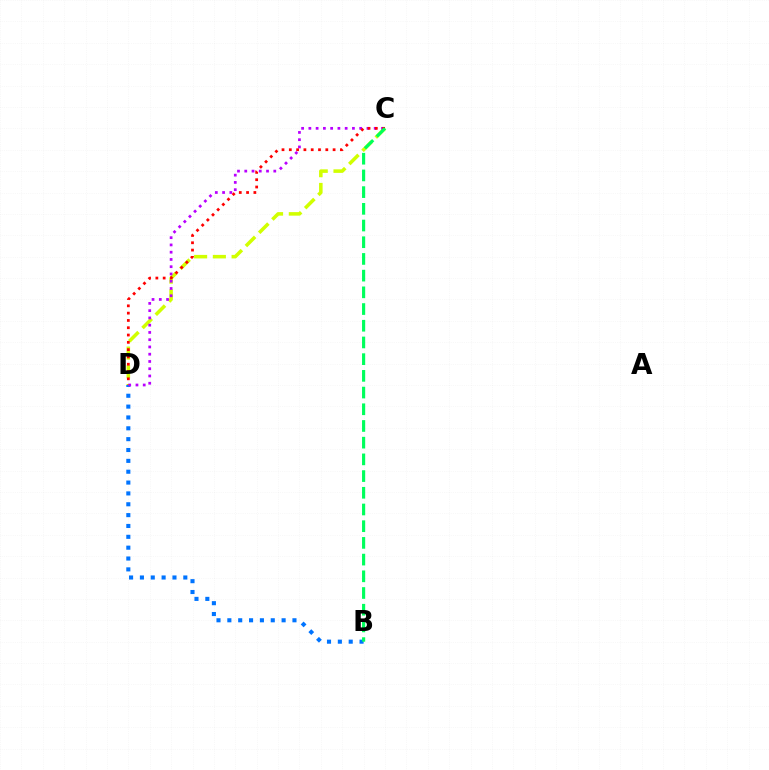{('C', 'D'): [{'color': '#d1ff00', 'line_style': 'dashed', 'thickness': 2.54}, {'color': '#b900ff', 'line_style': 'dotted', 'thickness': 1.97}, {'color': '#ff0000', 'line_style': 'dotted', 'thickness': 1.98}], ('B', 'D'): [{'color': '#0074ff', 'line_style': 'dotted', 'thickness': 2.95}], ('B', 'C'): [{'color': '#00ff5c', 'line_style': 'dashed', 'thickness': 2.27}]}